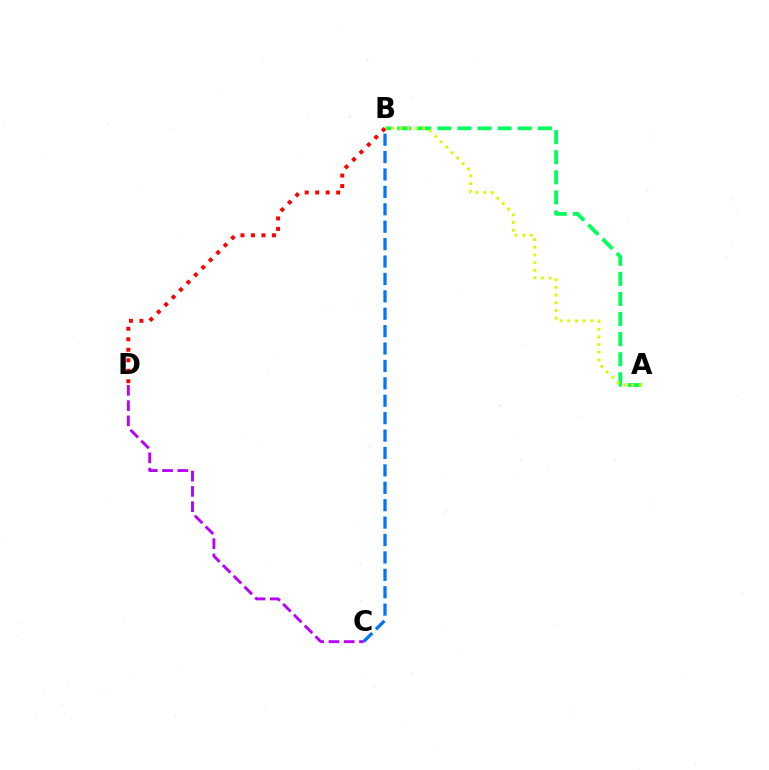{('A', 'B'): [{'color': '#00ff5c', 'line_style': 'dashed', 'thickness': 2.73}, {'color': '#d1ff00', 'line_style': 'dotted', 'thickness': 2.09}], ('B', 'C'): [{'color': '#0074ff', 'line_style': 'dashed', 'thickness': 2.36}], ('C', 'D'): [{'color': '#b900ff', 'line_style': 'dashed', 'thickness': 2.07}], ('B', 'D'): [{'color': '#ff0000', 'line_style': 'dotted', 'thickness': 2.85}]}